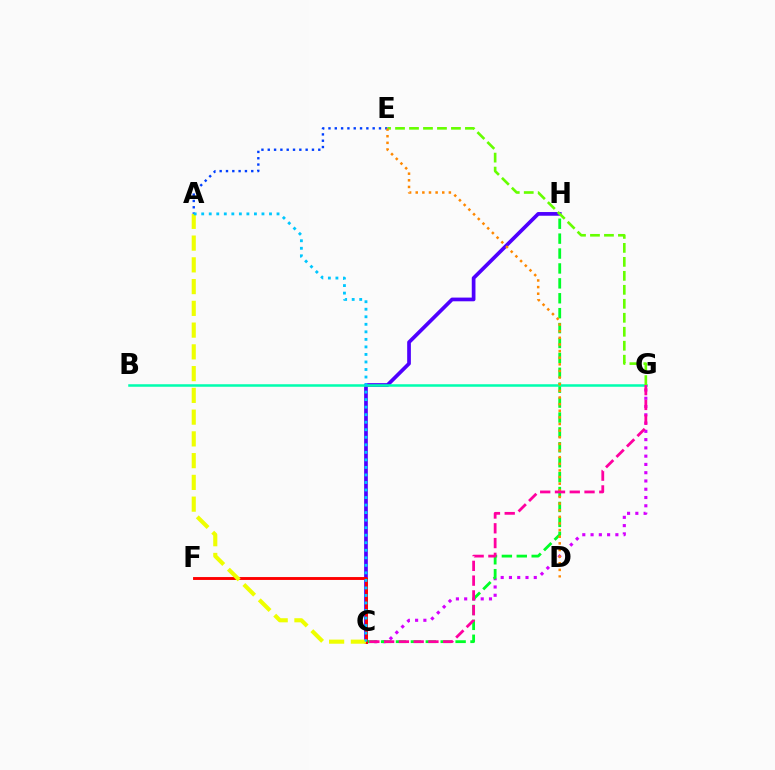{('C', 'H'): [{'color': '#4f00ff', 'line_style': 'solid', 'thickness': 2.67}, {'color': '#00ff27', 'line_style': 'dashed', 'thickness': 2.03}], ('C', 'G'): [{'color': '#d600ff', 'line_style': 'dotted', 'thickness': 2.25}, {'color': '#ff00a0', 'line_style': 'dashed', 'thickness': 2.01}], ('A', 'E'): [{'color': '#003fff', 'line_style': 'dotted', 'thickness': 1.72}], ('C', 'F'): [{'color': '#ff0000', 'line_style': 'solid', 'thickness': 2.08}], ('B', 'G'): [{'color': '#00ffaf', 'line_style': 'solid', 'thickness': 1.81}], ('E', 'G'): [{'color': '#66ff00', 'line_style': 'dashed', 'thickness': 1.9}], ('A', 'C'): [{'color': '#eeff00', 'line_style': 'dashed', 'thickness': 2.96}, {'color': '#00c7ff', 'line_style': 'dotted', 'thickness': 2.05}], ('D', 'E'): [{'color': '#ff8800', 'line_style': 'dotted', 'thickness': 1.8}]}